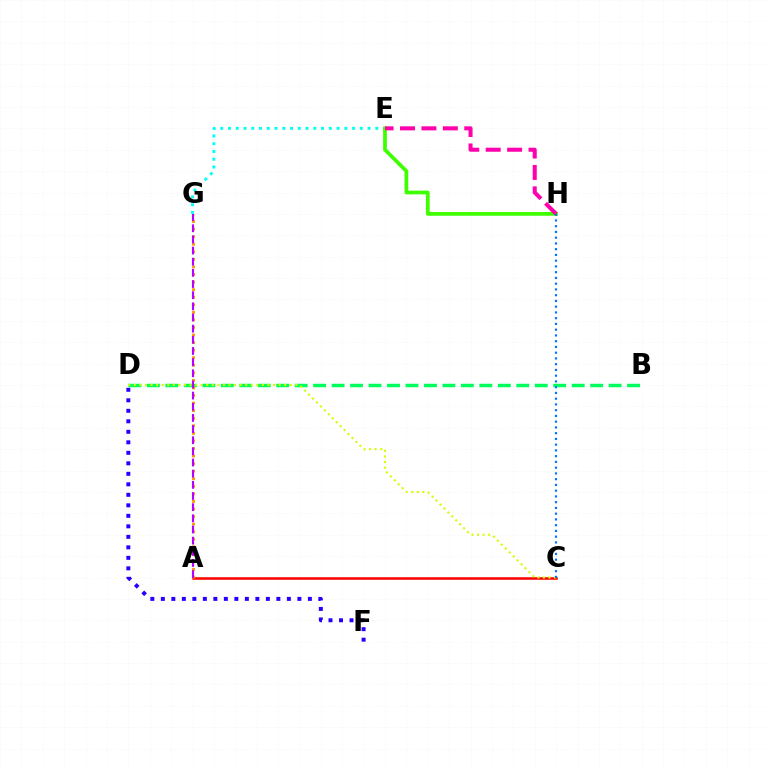{('E', 'G'): [{'color': '#00fff6', 'line_style': 'dotted', 'thickness': 2.11}], ('A', 'C'): [{'color': '#ff0000', 'line_style': 'solid', 'thickness': 1.83}], ('E', 'H'): [{'color': '#3dff00', 'line_style': 'solid', 'thickness': 2.68}, {'color': '#ff00ac', 'line_style': 'dashed', 'thickness': 2.91}], ('B', 'D'): [{'color': '#00ff5c', 'line_style': 'dashed', 'thickness': 2.51}], ('C', 'D'): [{'color': '#d1ff00', 'line_style': 'dotted', 'thickness': 1.51}], ('A', 'G'): [{'color': '#ff9400', 'line_style': 'dotted', 'thickness': 2.06}, {'color': '#b900ff', 'line_style': 'dashed', 'thickness': 1.52}], ('C', 'H'): [{'color': '#0074ff', 'line_style': 'dotted', 'thickness': 1.56}], ('D', 'F'): [{'color': '#2500ff', 'line_style': 'dotted', 'thickness': 2.85}]}